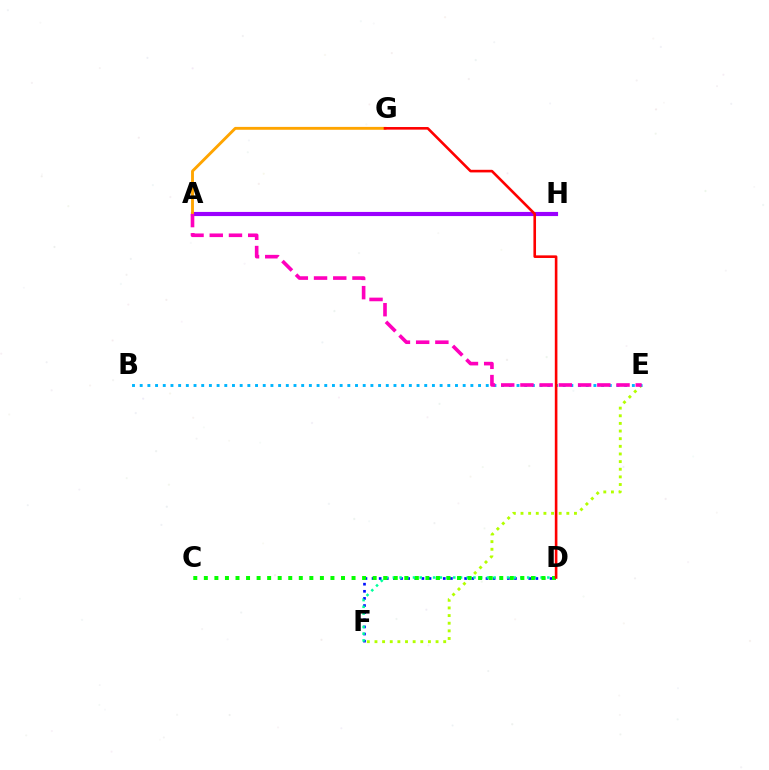{('D', 'F'): [{'color': '#0010ff', 'line_style': 'dotted', 'thickness': 1.93}, {'color': '#00ff9d', 'line_style': 'dotted', 'thickness': 1.83}], ('E', 'F'): [{'color': '#b3ff00', 'line_style': 'dotted', 'thickness': 2.08}], ('A', 'H'): [{'color': '#9b00ff', 'line_style': 'solid', 'thickness': 2.98}], ('B', 'E'): [{'color': '#00b5ff', 'line_style': 'dotted', 'thickness': 2.09}], ('A', 'G'): [{'color': '#ffa500', 'line_style': 'solid', 'thickness': 2.07}], ('C', 'D'): [{'color': '#08ff00', 'line_style': 'dotted', 'thickness': 2.87}], ('A', 'E'): [{'color': '#ff00bd', 'line_style': 'dashed', 'thickness': 2.61}], ('D', 'G'): [{'color': '#ff0000', 'line_style': 'solid', 'thickness': 1.88}]}